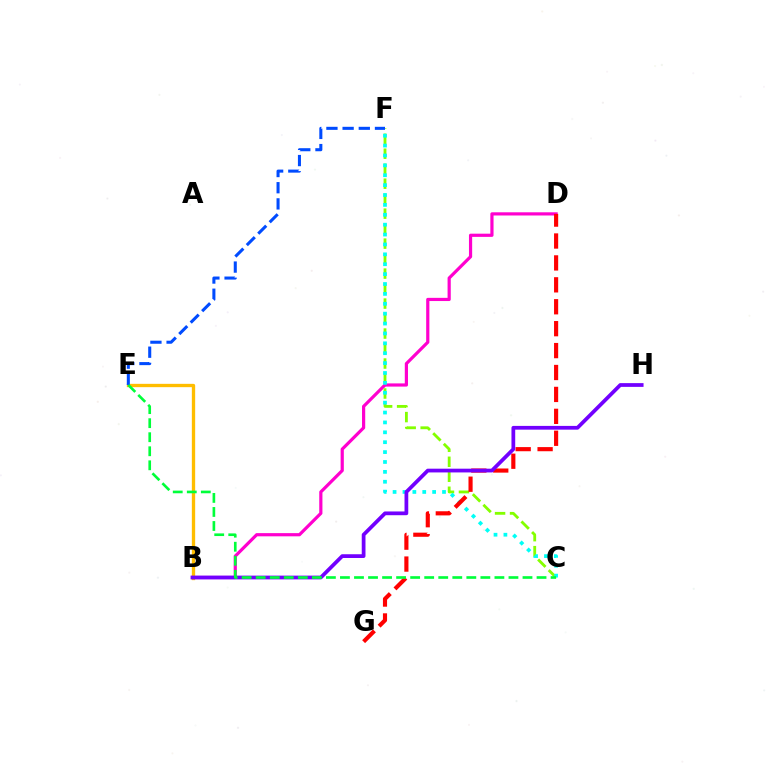{('B', 'E'): [{'color': '#ffbd00', 'line_style': 'solid', 'thickness': 2.39}], ('B', 'D'): [{'color': '#ff00cf', 'line_style': 'solid', 'thickness': 2.3}], ('C', 'F'): [{'color': '#84ff00', 'line_style': 'dashed', 'thickness': 2.04}, {'color': '#00fff6', 'line_style': 'dotted', 'thickness': 2.69}], ('E', 'F'): [{'color': '#004bff', 'line_style': 'dashed', 'thickness': 2.2}], ('D', 'G'): [{'color': '#ff0000', 'line_style': 'dashed', 'thickness': 2.98}], ('B', 'H'): [{'color': '#7200ff', 'line_style': 'solid', 'thickness': 2.7}], ('C', 'E'): [{'color': '#00ff39', 'line_style': 'dashed', 'thickness': 1.91}]}